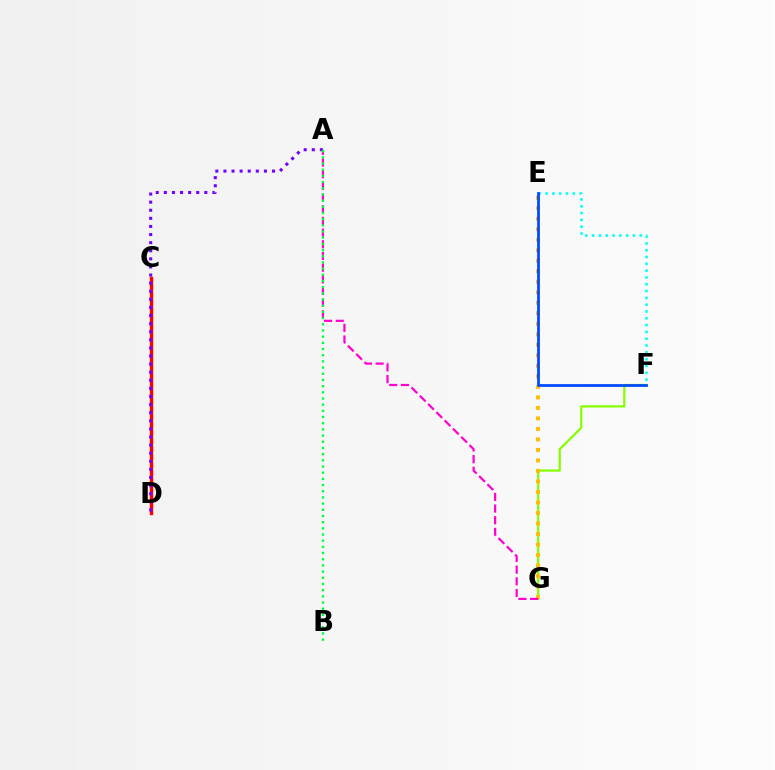{('C', 'D'): [{'color': '#ff0000', 'line_style': 'solid', 'thickness': 2.44}], ('F', 'G'): [{'color': '#84ff00', 'line_style': 'solid', 'thickness': 1.61}], ('E', 'F'): [{'color': '#00fff6', 'line_style': 'dotted', 'thickness': 1.85}, {'color': '#004bff', 'line_style': 'solid', 'thickness': 2.0}], ('A', 'D'): [{'color': '#7200ff', 'line_style': 'dotted', 'thickness': 2.2}], ('E', 'G'): [{'color': '#ffbd00', 'line_style': 'dotted', 'thickness': 2.85}], ('A', 'G'): [{'color': '#ff00cf', 'line_style': 'dashed', 'thickness': 1.59}], ('A', 'B'): [{'color': '#00ff39', 'line_style': 'dotted', 'thickness': 1.68}]}